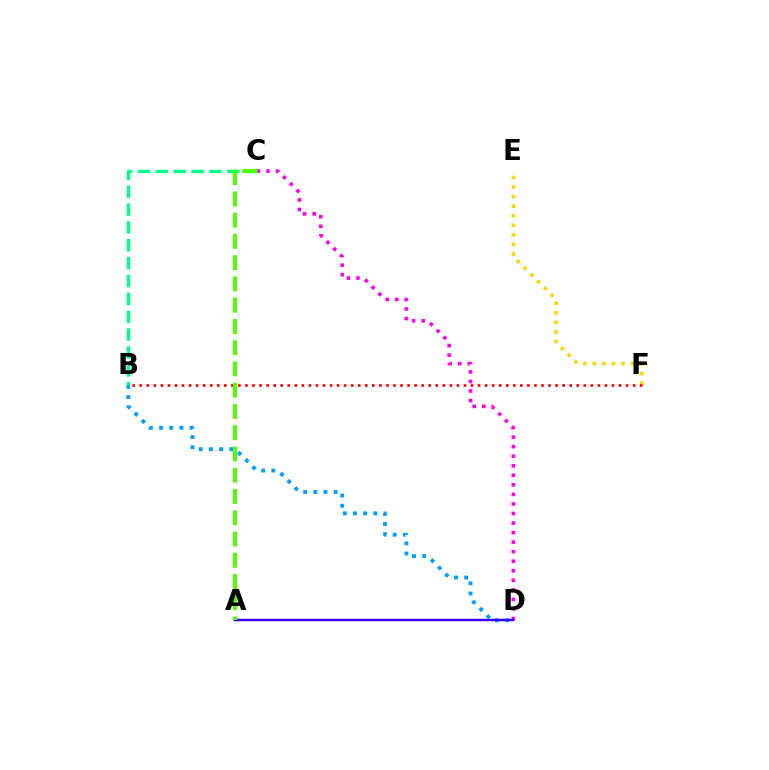{('E', 'F'): [{'color': '#ffd500', 'line_style': 'dotted', 'thickness': 2.6}], ('C', 'D'): [{'color': '#ff00ed', 'line_style': 'dotted', 'thickness': 2.59}], ('B', 'D'): [{'color': '#009eff', 'line_style': 'dotted', 'thickness': 2.77}], ('B', 'C'): [{'color': '#00ff86', 'line_style': 'dashed', 'thickness': 2.43}], ('A', 'D'): [{'color': '#3700ff', 'line_style': 'solid', 'thickness': 1.78}], ('B', 'F'): [{'color': '#ff0000', 'line_style': 'dotted', 'thickness': 1.91}], ('A', 'C'): [{'color': '#4fff00', 'line_style': 'dashed', 'thickness': 2.89}]}